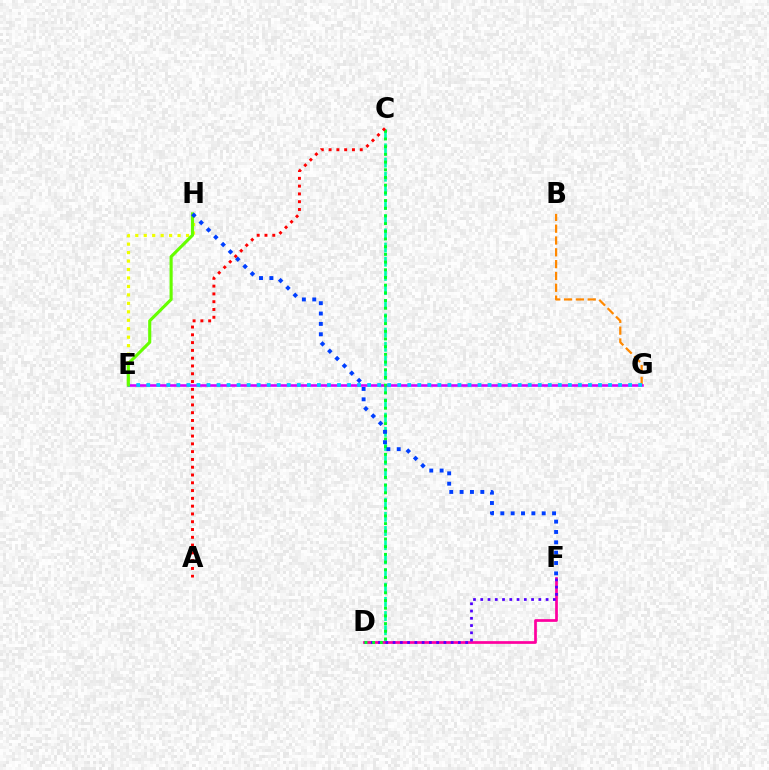{('C', 'D'): [{'color': '#00ffaf', 'line_style': 'dashed', 'thickness': 1.93}, {'color': '#00ff27', 'line_style': 'dotted', 'thickness': 2.09}], ('B', 'G'): [{'color': '#ff8800', 'line_style': 'dashed', 'thickness': 1.61}], ('E', 'H'): [{'color': '#eeff00', 'line_style': 'dotted', 'thickness': 2.3}, {'color': '#66ff00', 'line_style': 'solid', 'thickness': 2.24}], ('D', 'F'): [{'color': '#ff00a0', 'line_style': 'solid', 'thickness': 1.96}, {'color': '#4f00ff', 'line_style': 'dotted', 'thickness': 1.97}], ('E', 'G'): [{'color': '#d600ff', 'line_style': 'solid', 'thickness': 1.87}, {'color': '#00c7ff', 'line_style': 'dotted', 'thickness': 2.73}], ('F', 'H'): [{'color': '#003fff', 'line_style': 'dotted', 'thickness': 2.81}], ('A', 'C'): [{'color': '#ff0000', 'line_style': 'dotted', 'thickness': 2.12}]}